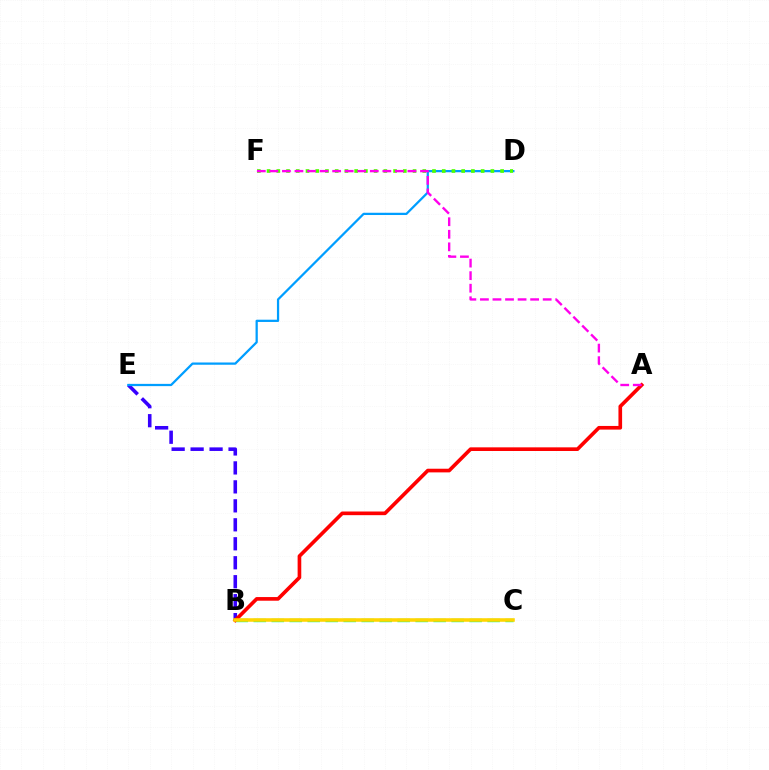{('B', 'E'): [{'color': '#3700ff', 'line_style': 'dashed', 'thickness': 2.58}], ('B', 'C'): [{'color': '#00ff86', 'line_style': 'dashed', 'thickness': 2.44}, {'color': '#ffd500', 'line_style': 'solid', 'thickness': 2.56}], ('A', 'B'): [{'color': '#ff0000', 'line_style': 'solid', 'thickness': 2.63}], ('D', 'E'): [{'color': '#009eff', 'line_style': 'solid', 'thickness': 1.62}], ('D', 'F'): [{'color': '#4fff00', 'line_style': 'dotted', 'thickness': 2.64}], ('A', 'F'): [{'color': '#ff00ed', 'line_style': 'dashed', 'thickness': 1.71}]}